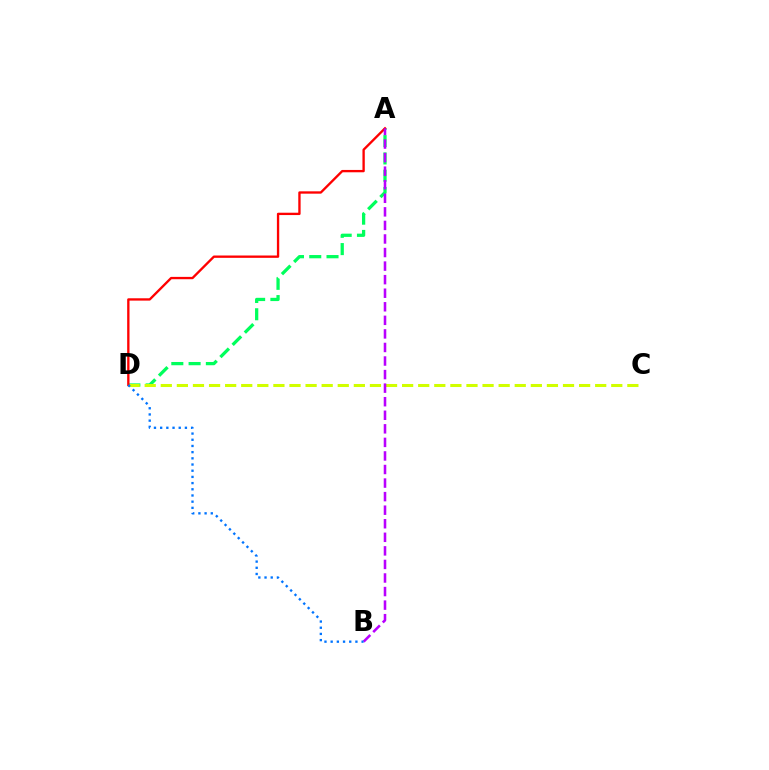{('A', 'D'): [{'color': '#00ff5c', 'line_style': 'dashed', 'thickness': 2.35}, {'color': '#ff0000', 'line_style': 'solid', 'thickness': 1.68}], ('C', 'D'): [{'color': '#d1ff00', 'line_style': 'dashed', 'thickness': 2.19}], ('A', 'B'): [{'color': '#b900ff', 'line_style': 'dashed', 'thickness': 1.84}], ('B', 'D'): [{'color': '#0074ff', 'line_style': 'dotted', 'thickness': 1.68}]}